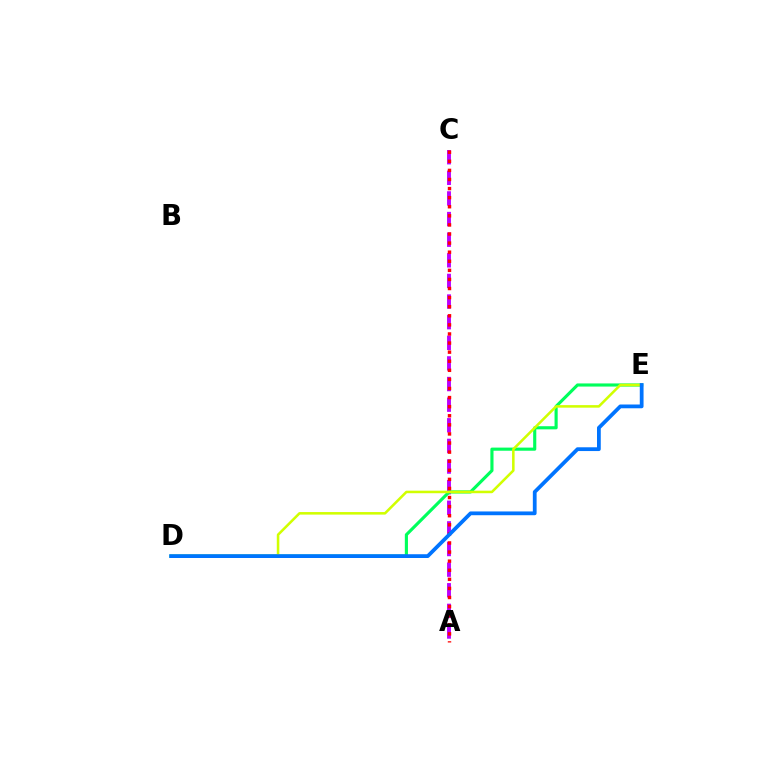{('A', 'C'): [{'color': '#b900ff', 'line_style': 'dashed', 'thickness': 2.8}, {'color': '#ff0000', 'line_style': 'dotted', 'thickness': 2.47}], ('D', 'E'): [{'color': '#00ff5c', 'line_style': 'solid', 'thickness': 2.25}, {'color': '#d1ff00', 'line_style': 'solid', 'thickness': 1.83}, {'color': '#0074ff', 'line_style': 'solid', 'thickness': 2.71}]}